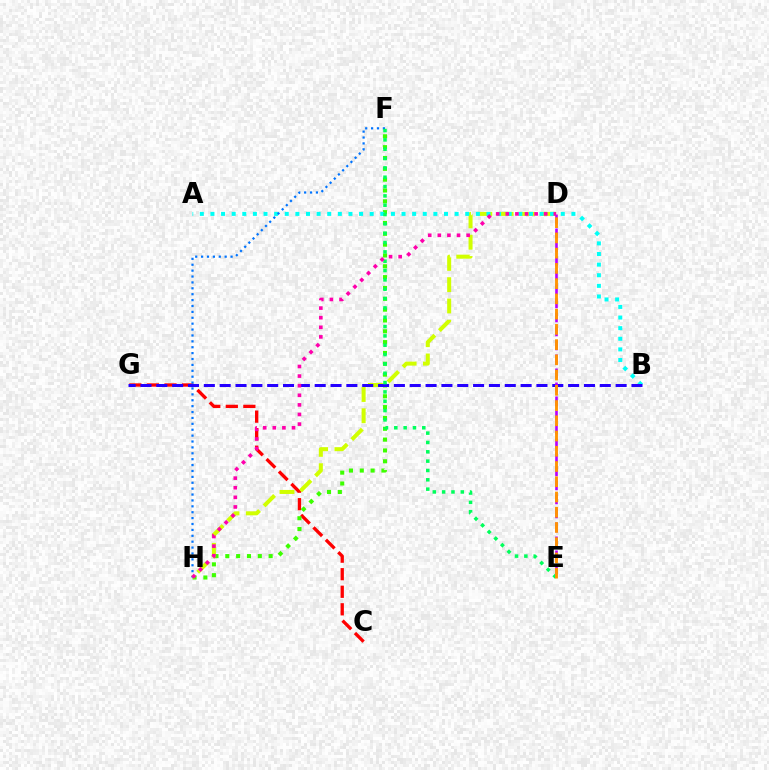{('C', 'G'): [{'color': '#ff0000', 'line_style': 'dashed', 'thickness': 2.38}], ('F', 'H'): [{'color': '#3dff00', 'line_style': 'dotted', 'thickness': 2.94}, {'color': '#0074ff', 'line_style': 'dotted', 'thickness': 1.6}], ('D', 'H'): [{'color': '#d1ff00', 'line_style': 'dashed', 'thickness': 2.89}, {'color': '#ff00ac', 'line_style': 'dotted', 'thickness': 2.61}], ('A', 'B'): [{'color': '#00fff6', 'line_style': 'dotted', 'thickness': 2.88}], ('B', 'G'): [{'color': '#2500ff', 'line_style': 'dashed', 'thickness': 2.15}], ('E', 'F'): [{'color': '#00ff5c', 'line_style': 'dotted', 'thickness': 2.54}], ('D', 'E'): [{'color': '#b900ff', 'line_style': 'dashed', 'thickness': 1.9}, {'color': '#ff9400', 'line_style': 'dashed', 'thickness': 2.07}]}